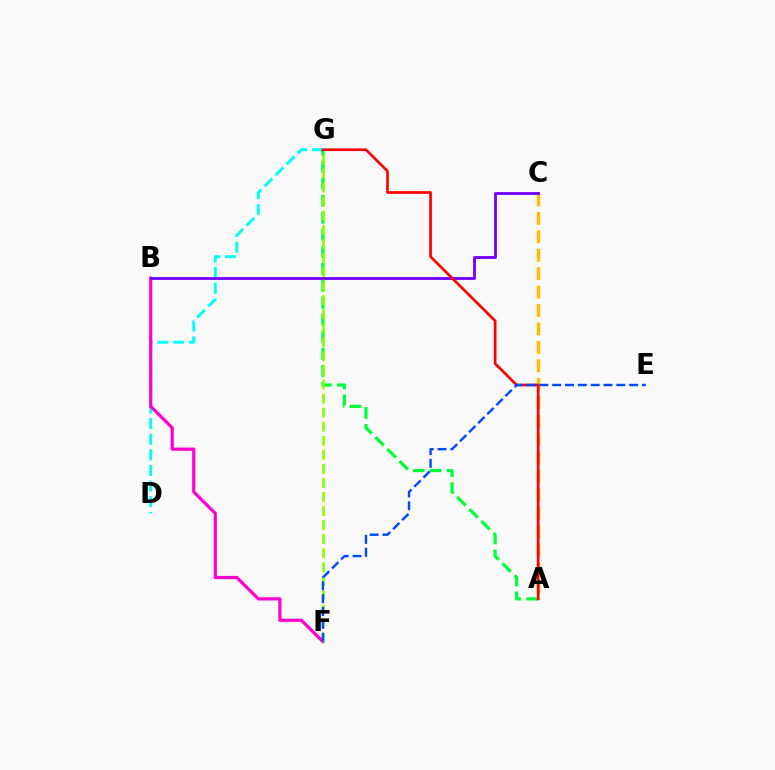{('D', 'G'): [{'color': '#00fff6', 'line_style': 'dashed', 'thickness': 2.12}], ('A', 'C'): [{'color': '#ffbd00', 'line_style': 'dashed', 'thickness': 2.5}], ('B', 'F'): [{'color': '#ff00cf', 'line_style': 'solid', 'thickness': 2.3}], ('B', 'C'): [{'color': '#7200ff', 'line_style': 'solid', 'thickness': 2.05}], ('A', 'G'): [{'color': '#00ff39', 'line_style': 'dashed', 'thickness': 2.31}, {'color': '#ff0000', 'line_style': 'solid', 'thickness': 1.93}], ('F', 'G'): [{'color': '#84ff00', 'line_style': 'dashed', 'thickness': 1.91}], ('E', 'F'): [{'color': '#004bff', 'line_style': 'dashed', 'thickness': 1.74}]}